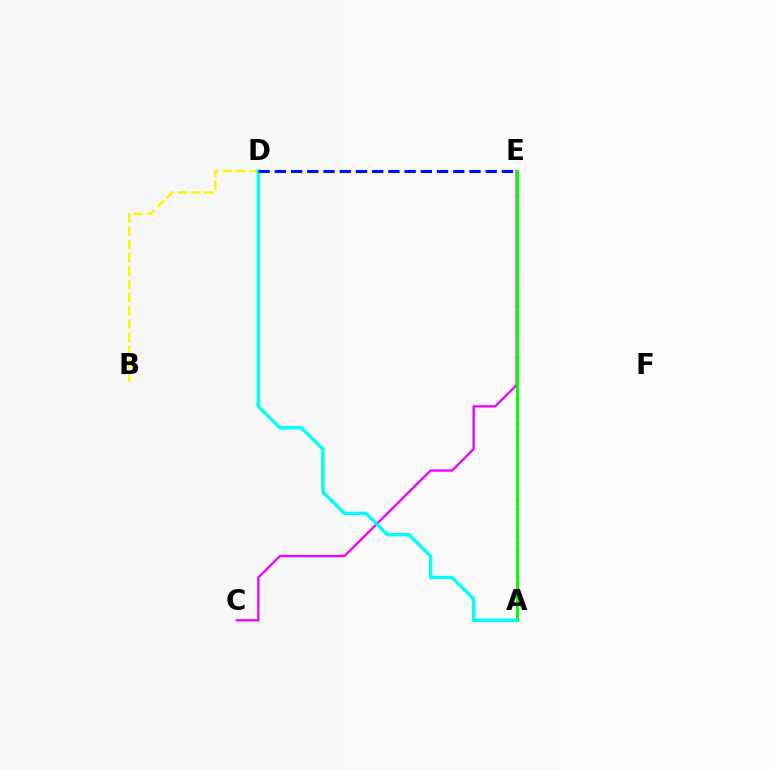{('B', 'D'): [{'color': '#fcf500', 'line_style': 'dashed', 'thickness': 1.8}], ('C', 'E'): [{'color': '#ee00ff', 'line_style': 'solid', 'thickness': 1.66}], ('A', 'E'): [{'color': '#ff0000', 'line_style': 'dotted', 'thickness': 2.29}, {'color': '#08ff00', 'line_style': 'solid', 'thickness': 2.17}], ('A', 'D'): [{'color': '#00fff6', 'line_style': 'solid', 'thickness': 2.44}], ('D', 'E'): [{'color': '#0010ff', 'line_style': 'dashed', 'thickness': 2.2}]}